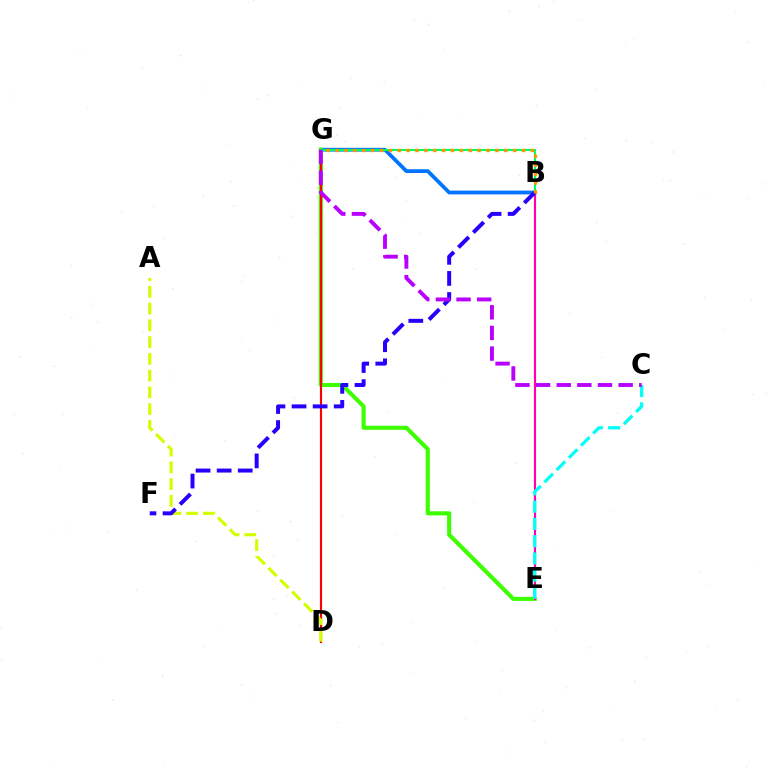{('B', 'G'): [{'color': '#0074ff', 'line_style': 'solid', 'thickness': 2.71}, {'color': '#00ff5c', 'line_style': 'solid', 'thickness': 1.51}, {'color': '#ff9400', 'line_style': 'dotted', 'thickness': 2.41}], ('E', 'G'): [{'color': '#3dff00', 'line_style': 'solid', 'thickness': 2.96}], ('B', 'E'): [{'color': '#ff00ac', 'line_style': 'solid', 'thickness': 1.56}], ('D', 'G'): [{'color': '#ff0000', 'line_style': 'solid', 'thickness': 1.55}], ('A', 'D'): [{'color': '#d1ff00', 'line_style': 'dashed', 'thickness': 2.28}], ('B', 'F'): [{'color': '#2500ff', 'line_style': 'dashed', 'thickness': 2.86}], ('C', 'E'): [{'color': '#00fff6', 'line_style': 'dashed', 'thickness': 2.34}], ('C', 'G'): [{'color': '#b900ff', 'line_style': 'dashed', 'thickness': 2.8}]}